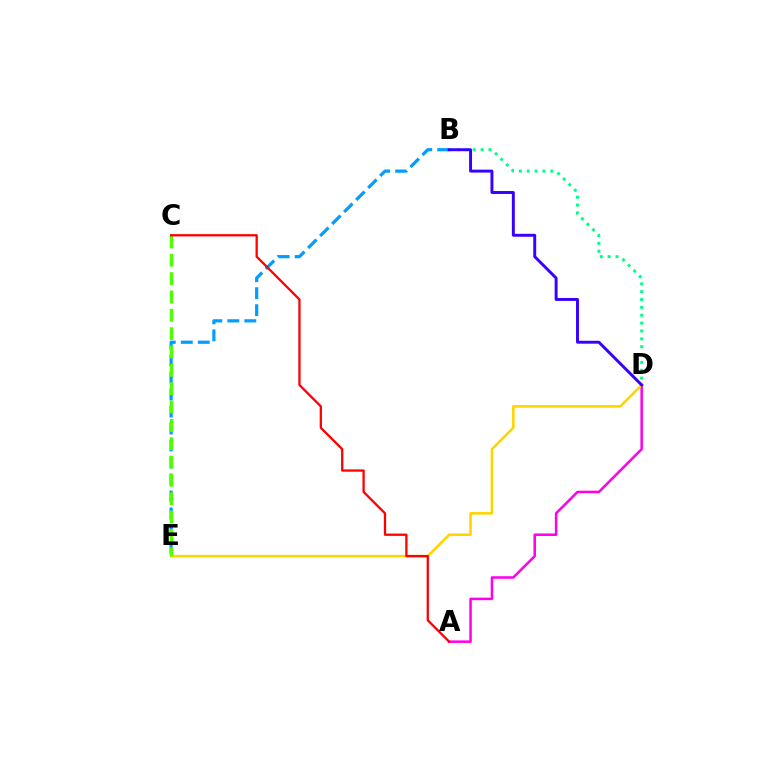{('B', 'E'): [{'color': '#009eff', 'line_style': 'dashed', 'thickness': 2.31}], ('A', 'D'): [{'color': '#ff00ed', 'line_style': 'solid', 'thickness': 1.82}], ('D', 'E'): [{'color': '#ffd500', 'line_style': 'solid', 'thickness': 1.85}], ('B', 'D'): [{'color': '#00ff86', 'line_style': 'dotted', 'thickness': 2.13}, {'color': '#3700ff', 'line_style': 'solid', 'thickness': 2.11}], ('C', 'E'): [{'color': '#4fff00', 'line_style': 'dashed', 'thickness': 2.49}], ('A', 'C'): [{'color': '#ff0000', 'line_style': 'solid', 'thickness': 1.65}]}